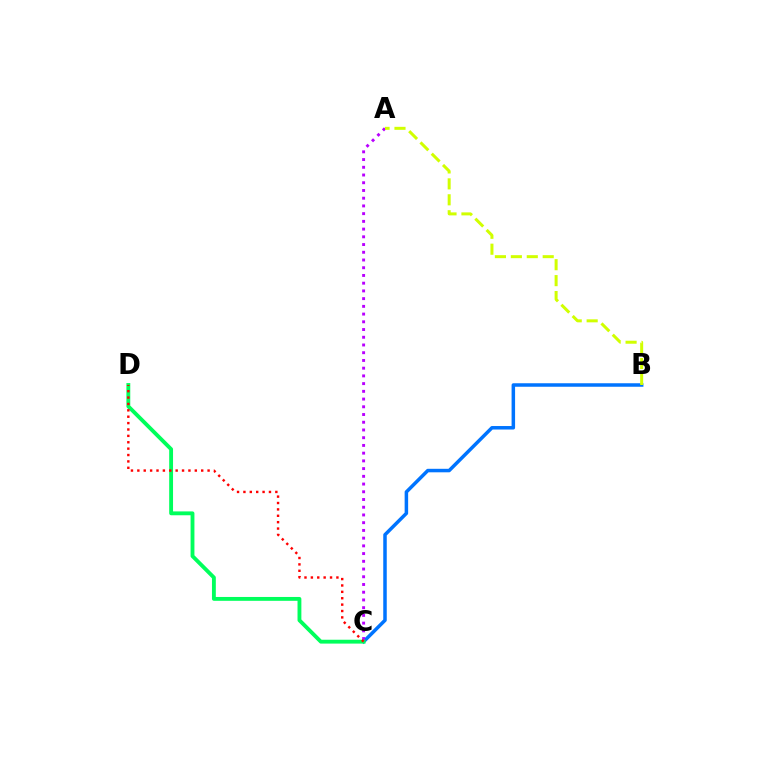{('B', 'C'): [{'color': '#0074ff', 'line_style': 'solid', 'thickness': 2.52}], ('A', 'C'): [{'color': '#b900ff', 'line_style': 'dotted', 'thickness': 2.1}], ('C', 'D'): [{'color': '#00ff5c', 'line_style': 'solid', 'thickness': 2.77}, {'color': '#ff0000', 'line_style': 'dotted', 'thickness': 1.73}], ('A', 'B'): [{'color': '#d1ff00', 'line_style': 'dashed', 'thickness': 2.16}]}